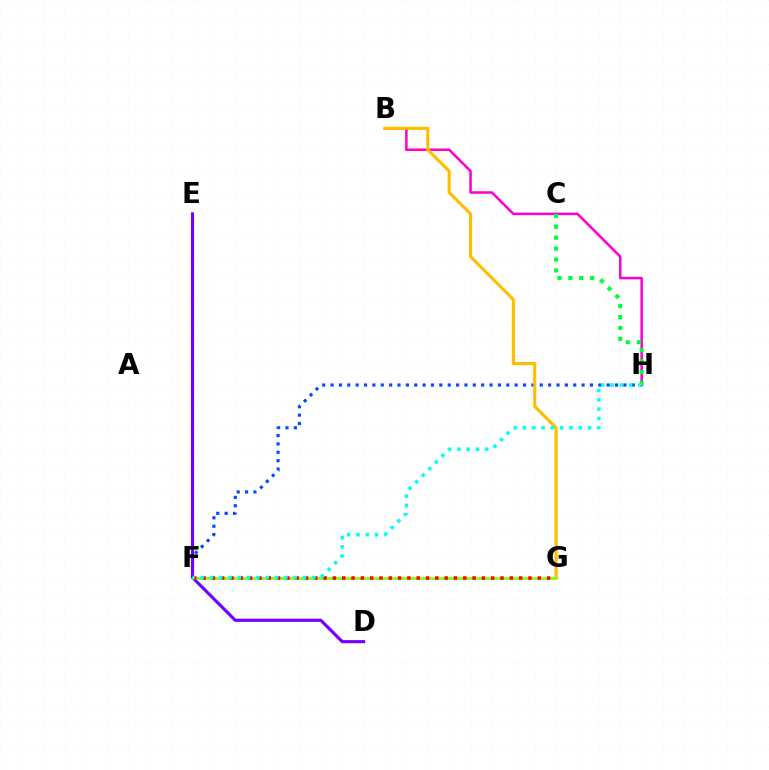{('B', 'H'): [{'color': '#ff00cf', 'line_style': 'solid', 'thickness': 1.83}], ('F', 'H'): [{'color': '#004bff', 'line_style': 'dotted', 'thickness': 2.27}, {'color': '#00fff6', 'line_style': 'dotted', 'thickness': 2.53}], ('C', 'H'): [{'color': '#00ff39', 'line_style': 'dotted', 'thickness': 2.97}], ('D', 'E'): [{'color': '#7200ff', 'line_style': 'solid', 'thickness': 2.25}], ('B', 'G'): [{'color': '#ffbd00', 'line_style': 'solid', 'thickness': 2.24}], ('F', 'G'): [{'color': '#84ff00', 'line_style': 'solid', 'thickness': 1.91}, {'color': '#ff0000', 'line_style': 'dotted', 'thickness': 2.53}]}